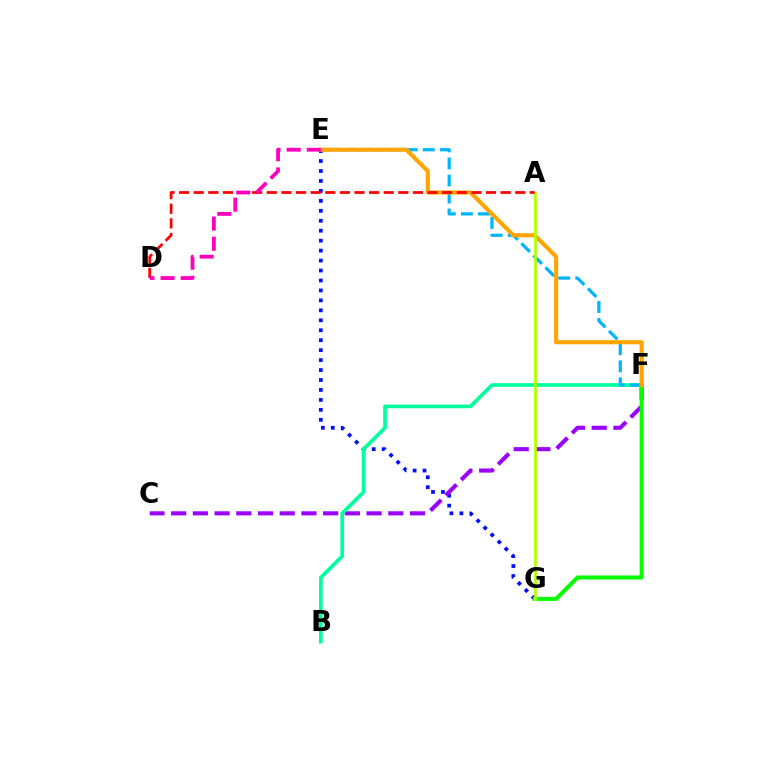{('E', 'G'): [{'color': '#0010ff', 'line_style': 'dotted', 'thickness': 2.7}], ('C', 'F'): [{'color': '#9b00ff', 'line_style': 'dashed', 'thickness': 2.95}], ('F', 'G'): [{'color': '#08ff00', 'line_style': 'solid', 'thickness': 2.91}], ('B', 'F'): [{'color': '#00ff9d', 'line_style': 'solid', 'thickness': 2.65}], ('E', 'F'): [{'color': '#00b5ff', 'line_style': 'dashed', 'thickness': 2.32}, {'color': '#ffa500', 'line_style': 'solid', 'thickness': 2.96}], ('A', 'G'): [{'color': '#b3ff00', 'line_style': 'solid', 'thickness': 1.97}], ('A', 'D'): [{'color': '#ff0000', 'line_style': 'dashed', 'thickness': 1.99}], ('D', 'E'): [{'color': '#ff00bd', 'line_style': 'dashed', 'thickness': 2.74}]}